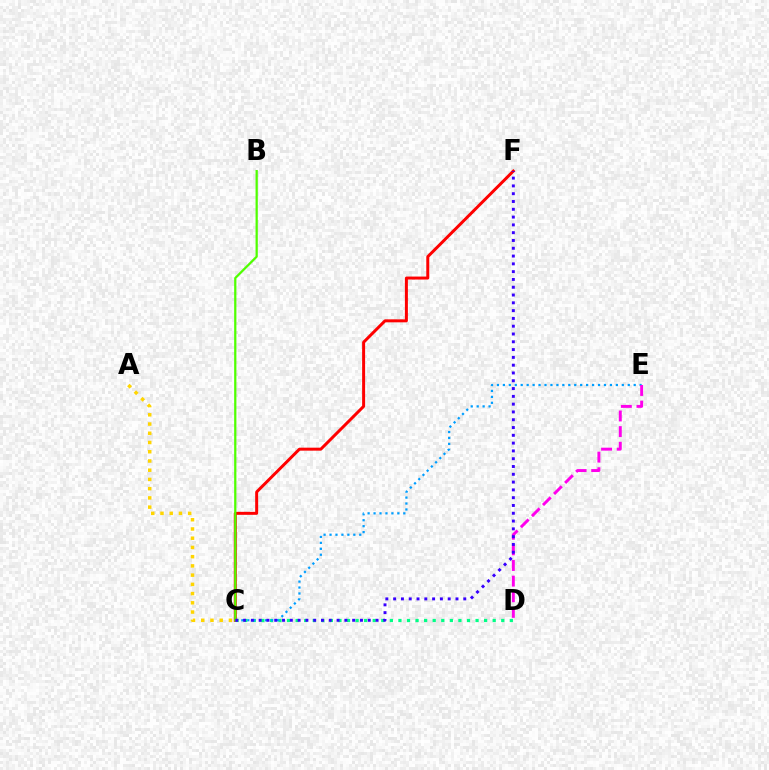{('C', 'D'): [{'color': '#00ff86', 'line_style': 'dotted', 'thickness': 2.33}], ('C', 'F'): [{'color': '#ff0000', 'line_style': 'solid', 'thickness': 2.15}, {'color': '#3700ff', 'line_style': 'dotted', 'thickness': 2.12}], ('C', 'E'): [{'color': '#009eff', 'line_style': 'dotted', 'thickness': 1.62}], ('D', 'E'): [{'color': '#ff00ed', 'line_style': 'dashed', 'thickness': 2.12}], ('B', 'C'): [{'color': '#4fff00', 'line_style': 'solid', 'thickness': 1.62}], ('A', 'C'): [{'color': '#ffd500', 'line_style': 'dotted', 'thickness': 2.51}]}